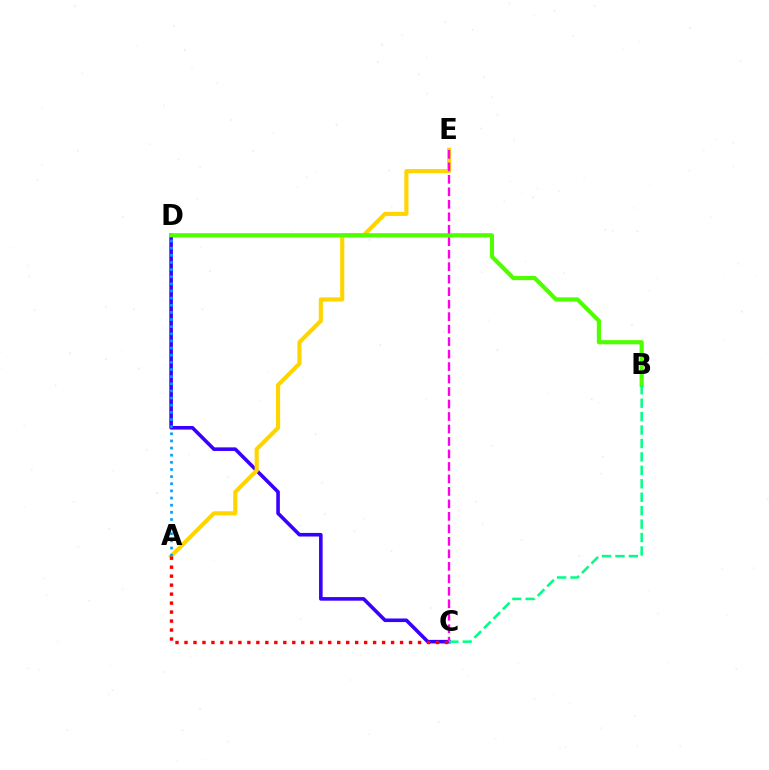{('C', 'D'): [{'color': '#3700ff', 'line_style': 'solid', 'thickness': 2.58}], ('A', 'E'): [{'color': '#ffd500', 'line_style': 'solid', 'thickness': 2.97}], ('B', 'D'): [{'color': '#4fff00', 'line_style': 'solid', 'thickness': 3.0}], ('C', 'E'): [{'color': '#ff00ed', 'line_style': 'dashed', 'thickness': 1.7}], ('A', 'D'): [{'color': '#009eff', 'line_style': 'dotted', 'thickness': 1.94}], ('A', 'C'): [{'color': '#ff0000', 'line_style': 'dotted', 'thickness': 2.44}], ('B', 'C'): [{'color': '#00ff86', 'line_style': 'dashed', 'thickness': 1.83}]}